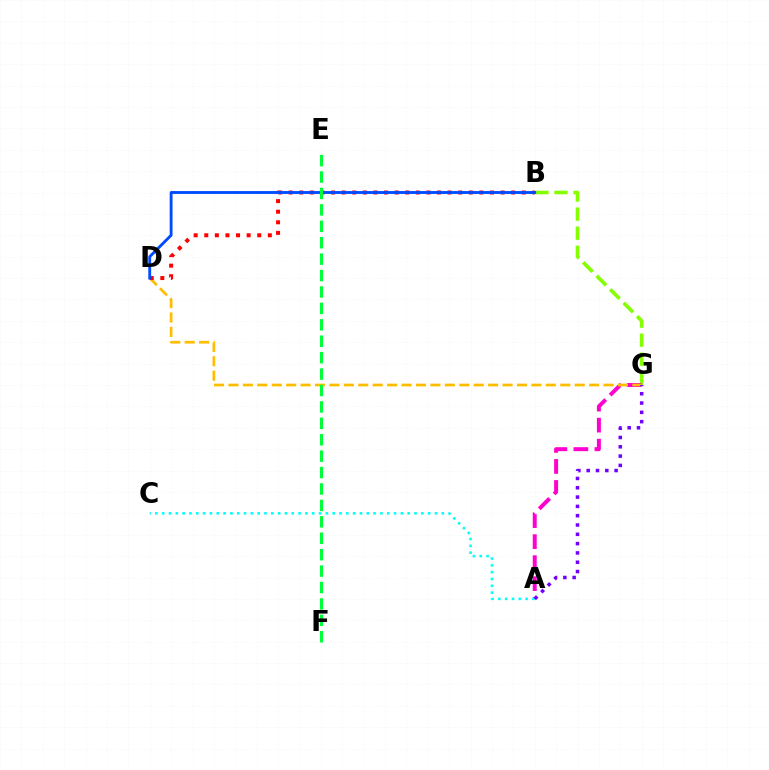{('B', 'G'): [{'color': '#84ff00', 'line_style': 'dashed', 'thickness': 2.59}], ('A', 'G'): [{'color': '#ff00cf', 'line_style': 'dashed', 'thickness': 2.86}, {'color': '#7200ff', 'line_style': 'dotted', 'thickness': 2.53}], ('D', 'G'): [{'color': '#ffbd00', 'line_style': 'dashed', 'thickness': 1.96}], ('B', 'D'): [{'color': '#ff0000', 'line_style': 'dotted', 'thickness': 2.88}, {'color': '#004bff', 'line_style': 'solid', 'thickness': 2.06}], ('A', 'C'): [{'color': '#00fff6', 'line_style': 'dotted', 'thickness': 1.85}], ('E', 'F'): [{'color': '#00ff39', 'line_style': 'dashed', 'thickness': 2.23}]}